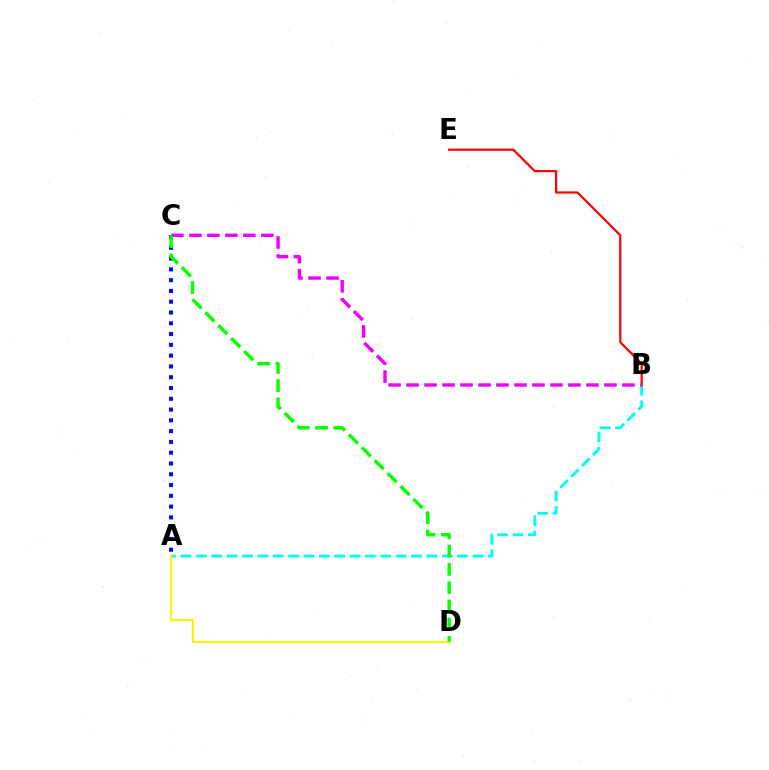{('A', 'B'): [{'color': '#00fff6', 'line_style': 'dashed', 'thickness': 2.09}], ('B', 'E'): [{'color': '#ff0000', 'line_style': 'solid', 'thickness': 1.59}], ('A', 'D'): [{'color': '#fcf500', 'line_style': 'solid', 'thickness': 1.54}], ('A', 'C'): [{'color': '#0010ff', 'line_style': 'dotted', 'thickness': 2.93}], ('B', 'C'): [{'color': '#ee00ff', 'line_style': 'dashed', 'thickness': 2.44}], ('C', 'D'): [{'color': '#08ff00', 'line_style': 'dashed', 'thickness': 2.48}]}